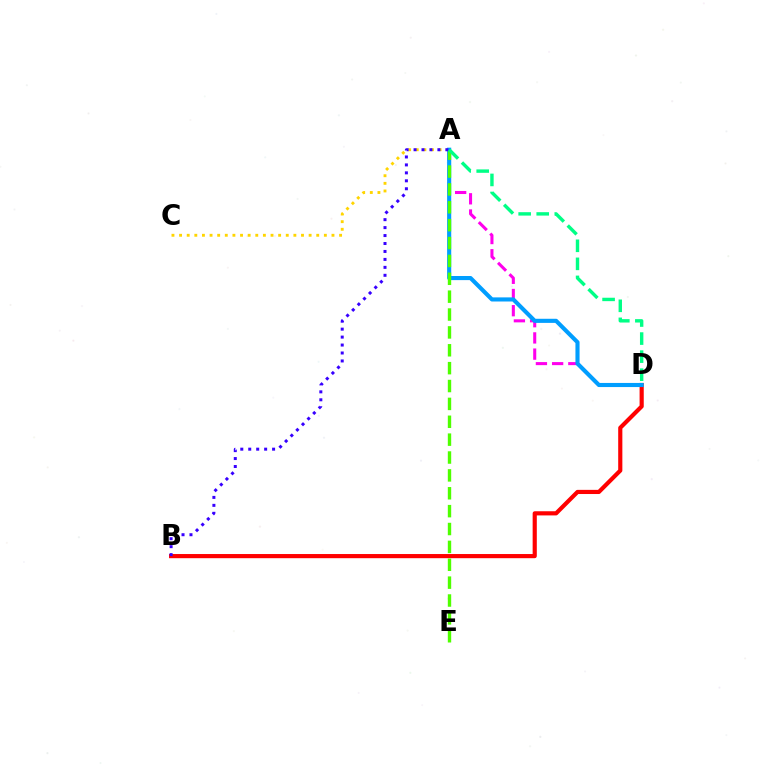{('A', 'D'): [{'color': '#ff00ed', 'line_style': 'dashed', 'thickness': 2.2}, {'color': '#009eff', 'line_style': 'solid', 'thickness': 2.96}, {'color': '#00ff86', 'line_style': 'dashed', 'thickness': 2.45}], ('A', 'C'): [{'color': '#ffd500', 'line_style': 'dotted', 'thickness': 2.07}], ('B', 'D'): [{'color': '#ff0000', 'line_style': 'solid', 'thickness': 2.99}], ('A', 'E'): [{'color': '#4fff00', 'line_style': 'dashed', 'thickness': 2.43}], ('A', 'B'): [{'color': '#3700ff', 'line_style': 'dotted', 'thickness': 2.16}]}